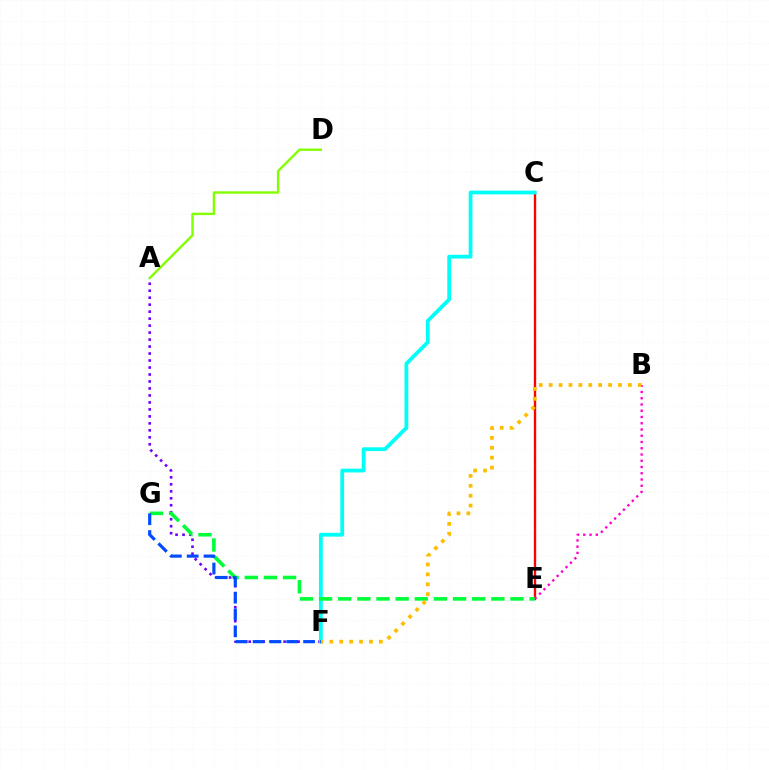{('A', 'F'): [{'color': '#7200ff', 'line_style': 'dotted', 'thickness': 1.9}], ('C', 'E'): [{'color': '#ff0000', 'line_style': 'solid', 'thickness': 1.7}], ('B', 'E'): [{'color': '#ff00cf', 'line_style': 'dotted', 'thickness': 1.7}], ('A', 'D'): [{'color': '#84ff00', 'line_style': 'solid', 'thickness': 1.72}], ('C', 'F'): [{'color': '#00fff6', 'line_style': 'solid', 'thickness': 2.72}], ('E', 'G'): [{'color': '#00ff39', 'line_style': 'dashed', 'thickness': 2.6}], ('B', 'F'): [{'color': '#ffbd00', 'line_style': 'dotted', 'thickness': 2.69}], ('F', 'G'): [{'color': '#004bff', 'line_style': 'dashed', 'thickness': 2.29}]}